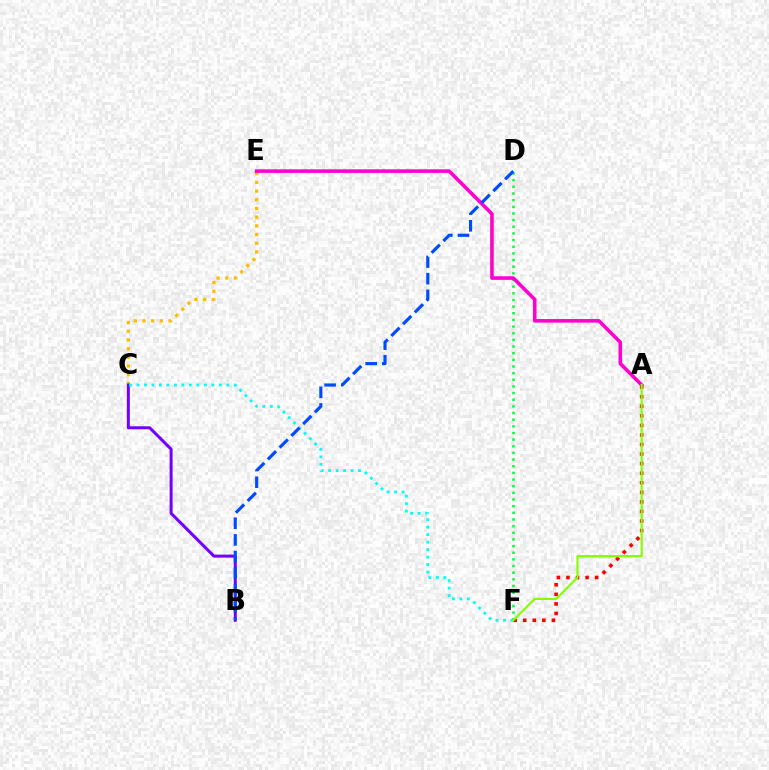{('D', 'F'): [{'color': '#00ff39', 'line_style': 'dotted', 'thickness': 1.81}], ('C', 'E'): [{'color': '#ffbd00', 'line_style': 'dotted', 'thickness': 2.36}], ('A', 'E'): [{'color': '#ff00cf', 'line_style': 'solid', 'thickness': 2.58}], ('A', 'F'): [{'color': '#ff0000', 'line_style': 'dotted', 'thickness': 2.6}, {'color': '#84ff00', 'line_style': 'solid', 'thickness': 1.55}], ('B', 'C'): [{'color': '#7200ff', 'line_style': 'solid', 'thickness': 2.16}], ('C', 'F'): [{'color': '#00fff6', 'line_style': 'dotted', 'thickness': 2.03}], ('B', 'D'): [{'color': '#004bff', 'line_style': 'dashed', 'thickness': 2.26}]}